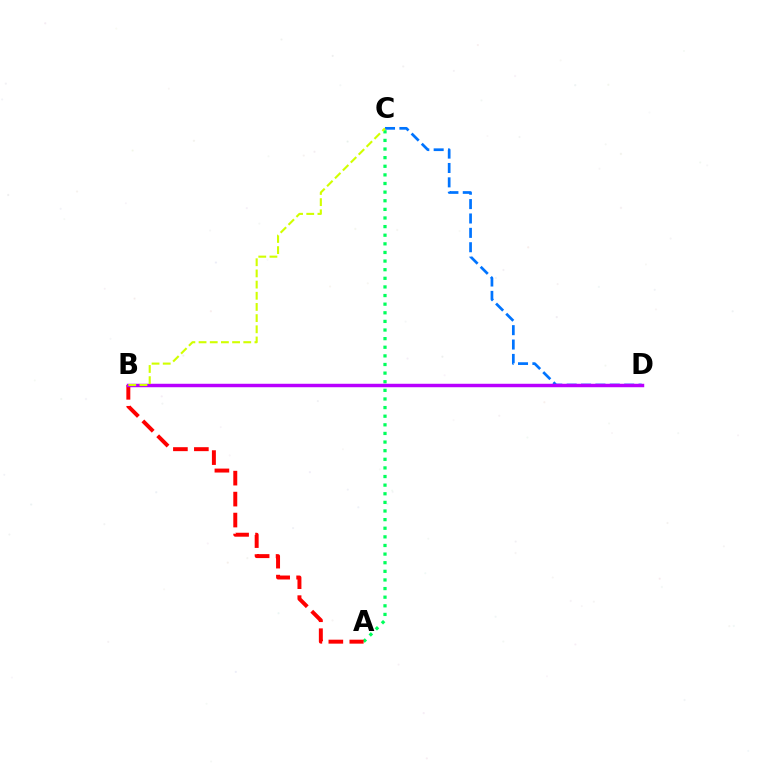{('A', 'C'): [{'color': '#00ff5c', 'line_style': 'dotted', 'thickness': 2.34}], ('A', 'B'): [{'color': '#ff0000', 'line_style': 'dashed', 'thickness': 2.85}], ('C', 'D'): [{'color': '#0074ff', 'line_style': 'dashed', 'thickness': 1.95}], ('B', 'D'): [{'color': '#b900ff', 'line_style': 'solid', 'thickness': 2.49}], ('B', 'C'): [{'color': '#d1ff00', 'line_style': 'dashed', 'thickness': 1.52}]}